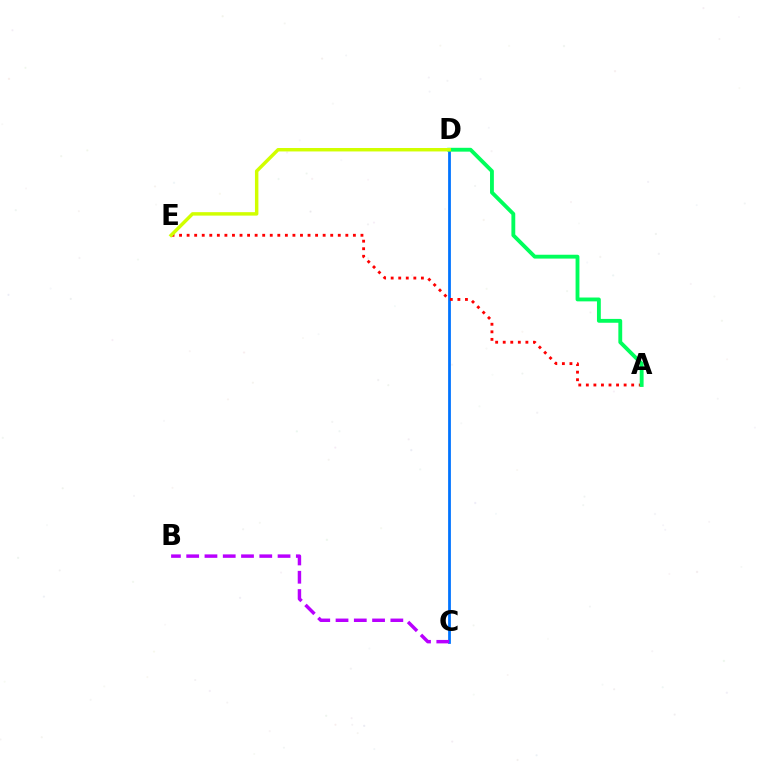{('C', 'D'): [{'color': '#0074ff', 'line_style': 'solid', 'thickness': 2.0}], ('B', 'C'): [{'color': '#b900ff', 'line_style': 'dashed', 'thickness': 2.48}], ('A', 'E'): [{'color': '#ff0000', 'line_style': 'dotted', 'thickness': 2.05}], ('A', 'D'): [{'color': '#00ff5c', 'line_style': 'solid', 'thickness': 2.77}], ('D', 'E'): [{'color': '#d1ff00', 'line_style': 'solid', 'thickness': 2.48}]}